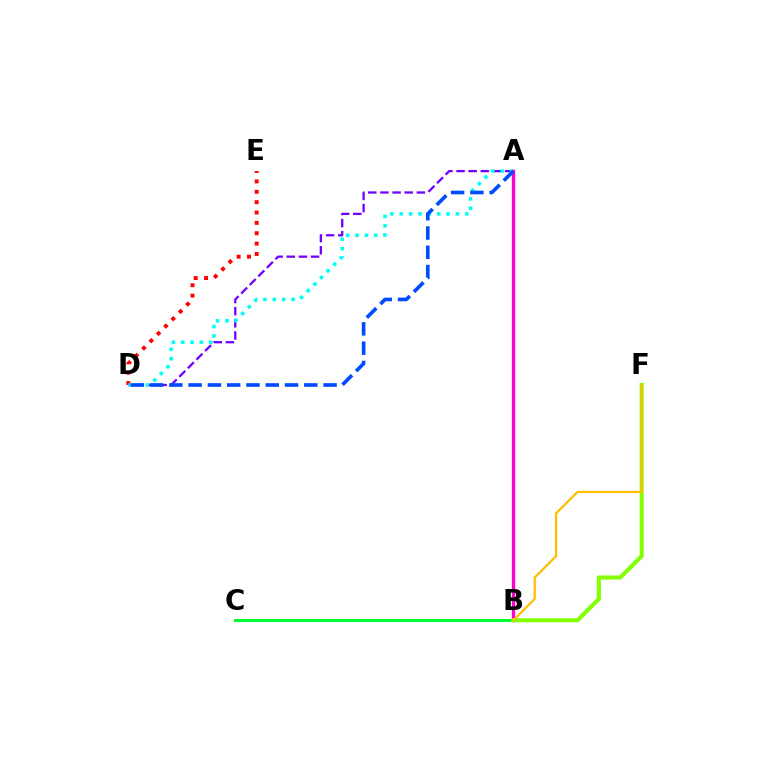{('D', 'E'): [{'color': '#ff0000', 'line_style': 'dotted', 'thickness': 2.82}], ('A', 'D'): [{'color': '#7200ff', 'line_style': 'dashed', 'thickness': 1.65}, {'color': '#00fff6', 'line_style': 'dotted', 'thickness': 2.55}, {'color': '#004bff', 'line_style': 'dashed', 'thickness': 2.62}], ('B', 'C'): [{'color': '#00ff39', 'line_style': 'solid', 'thickness': 2.16}], ('A', 'B'): [{'color': '#ff00cf', 'line_style': 'solid', 'thickness': 2.4}], ('B', 'F'): [{'color': '#84ff00', 'line_style': 'solid', 'thickness': 2.94}, {'color': '#ffbd00', 'line_style': 'solid', 'thickness': 1.61}]}